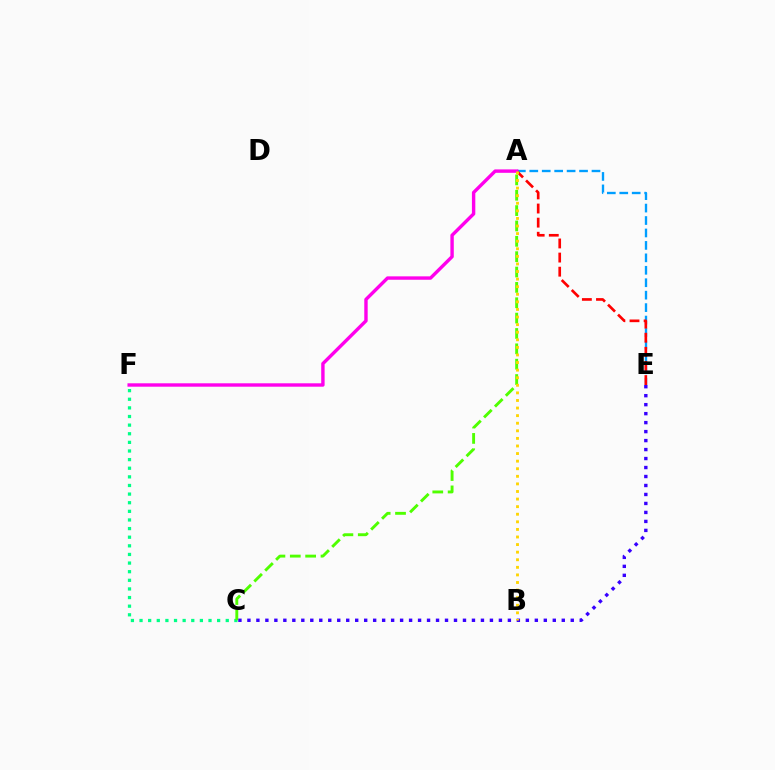{('A', 'E'): [{'color': '#009eff', 'line_style': 'dashed', 'thickness': 1.69}, {'color': '#ff0000', 'line_style': 'dashed', 'thickness': 1.92}], ('C', 'F'): [{'color': '#00ff86', 'line_style': 'dotted', 'thickness': 2.34}], ('A', 'C'): [{'color': '#4fff00', 'line_style': 'dashed', 'thickness': 2.09}], ('C', 'E'): [{'color': '#3700ff', 'line_style': 'dotted', 'thickness': 2.44}], ('A', 'F'): [{'color': '#ff00ed', 'line_style': 'solid', 'thickness': 2.45}], ('A', 'B'): [{'color': '#ffd500', 'line_style': 'dotted', 'thickness': 2.06}]}